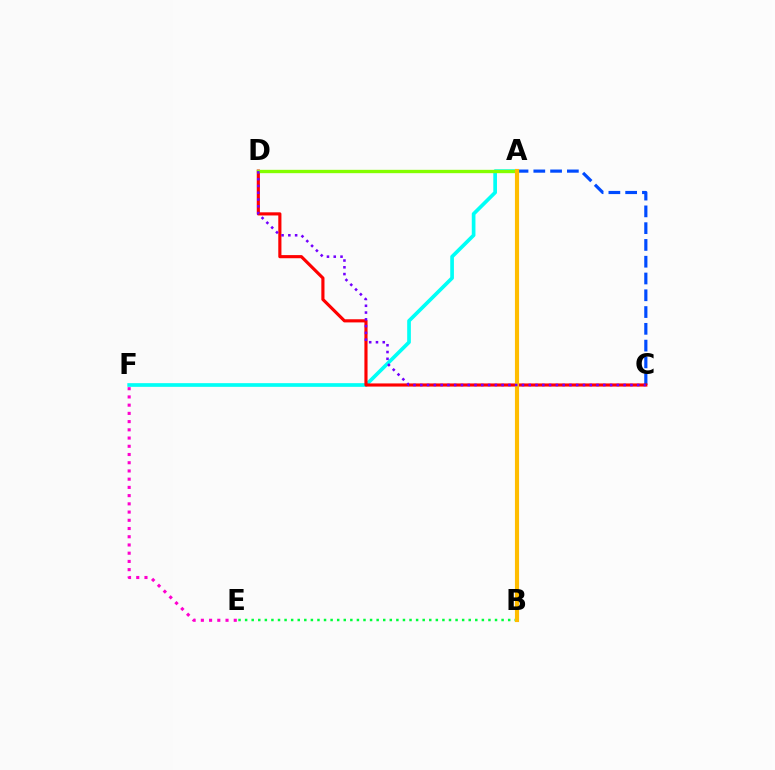{('A', 'F'): [{'color': '#00fff6', 'line_style': 'solid', 'thickness': 2.65}], ('A', 'C'): [{'color': '#004bff', 'line_style': 'dashed', 'thickness': 2.28}], ('C', 'D'): [{'color': '#ff0000', 'line_style': 'solid', 'thickness': 2.26}, {'color': '#7200ff', 'line_style': 'dotted', 'thickness': 1.84}], ('B', 'E'): [{'color': '#00ff39', 'line_style': 'dotted', 'thickness': 1.79}], ('A', 'D'): [{'color': '#84ff00', 'line_style': 'solid', 'thickness': 2.41}], ('A', 'B'): [{'color': '#ffbd00', 'line_style': 'solid', 'thickness': 2.98}], ('E', 'F'): [{'color': '#ff00cf', 'line_style': 'dotted', 'thickness': 2.23}]}